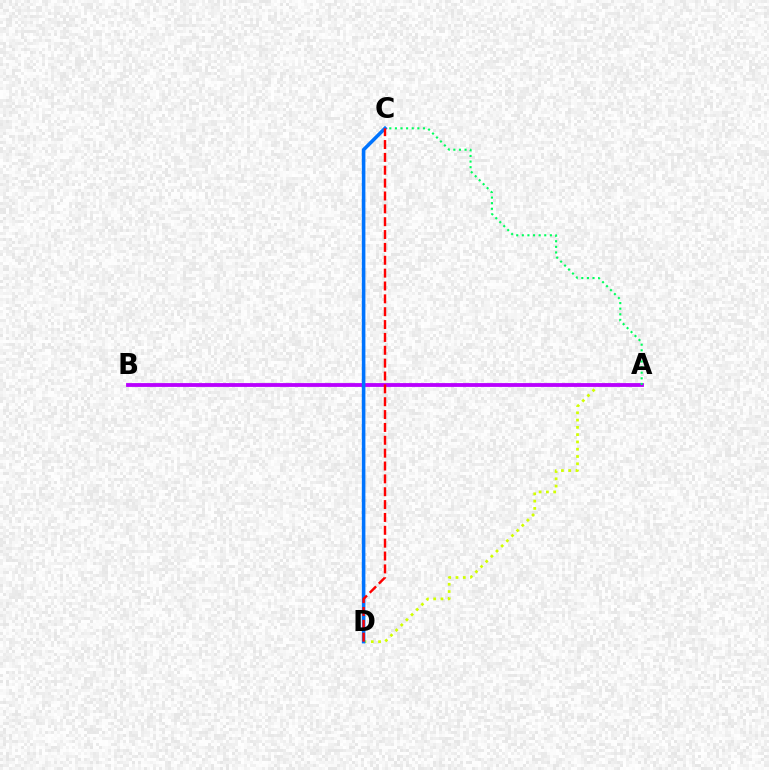{('A', 'D'): [{'color': '#d1ff00', 'line_style': 'dotted', 'thickness': 1.98}], ('A', 'B'): [{'color': '#b900ff', 'line_style': 'solid', 'thickness': 2.75}], ('A', 'C'): [{'color': '#00ff5c', 'line_style': 'dotted', 'thickness': 1.52}], ('C', 'D'): [{'color': '#0074ff', 'line_style': 'solid', 'thickness': 2.57}, {'color': '#ff0000', 'line_style': 'dashed', 'thickness': 1.75}]}